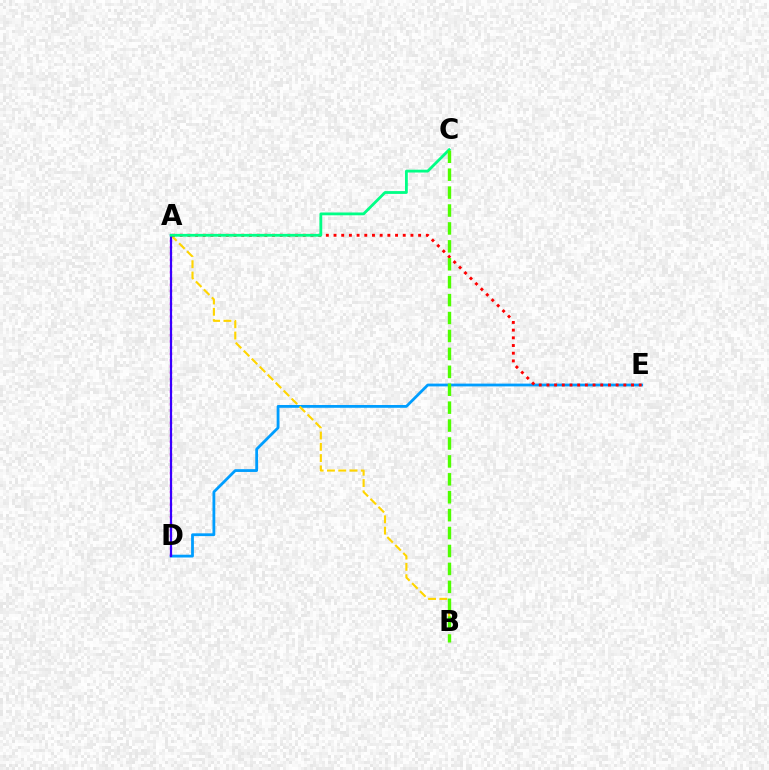{('D', 'E'): [{'color': '#009eff', 'line_style': 'solid', 'thickness': 2.01}], ('A', 'B'): [{'color': '#ffd500', 'line_style': 'dashed', 'thickness': 1.53}], ('A', 'E'): [{'color': '#ff0000', 'line_style': 'dotted', 'thickness': 2.09}], ('A', 'D'): [{'color': '#ff00ed', 'line_style': 'dotted', 'thickness': 1.71}, {'color': '#3700ff', 'line_style': 'solid', 'thickness': 1.57}], ('A', 'C'): [{'color': '#00ff86', 'line_style': 'solid', 'thickness': 2.02}], ('B', 'C'): [{'color': '#4fff00', 'line_style': 'dashed', 'thickness': 2.43}]}